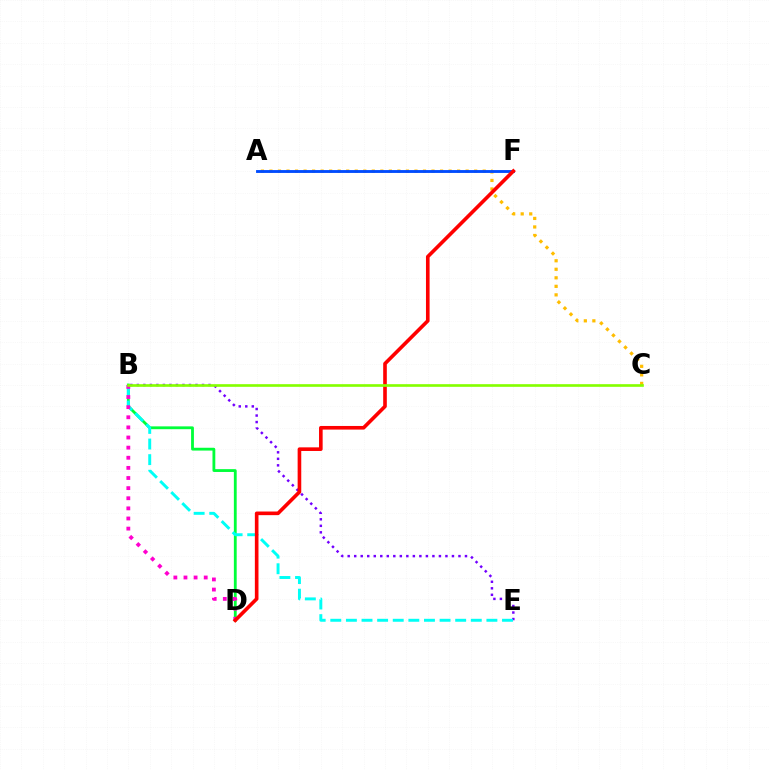{('B', 'D'): [{'color': '#00ff39', 'line_style': 'solid', 'thickness': 2.03}, {'color': '#ff00cf', 'line_style': 'dotted', 'thickness': 2.75}], ('A', 'C'): [{'color': '#ffbd00', 'line_style': 'dotted', 'thickness': 2.32}], ('B', 'E'): [{'color': '#7200ff', 'line_style': 'dotted', 'thickness': 1.77}, {'color': '#00fff6', 'line_style': 'dashed', 'thickness': 2.12}], ('A', 'F'): [{'color': '#004bff', 'line_style': 'solid', 'thickness': 2.06}], ('D', 'F'): [{'color': '#ff0000', 'line_style': 'solid', 'thickness': 2.61}], ('B', 'C'): [{'color': '#84ff00', 'line_style': 'solid', 'thickness': 1.91}]}